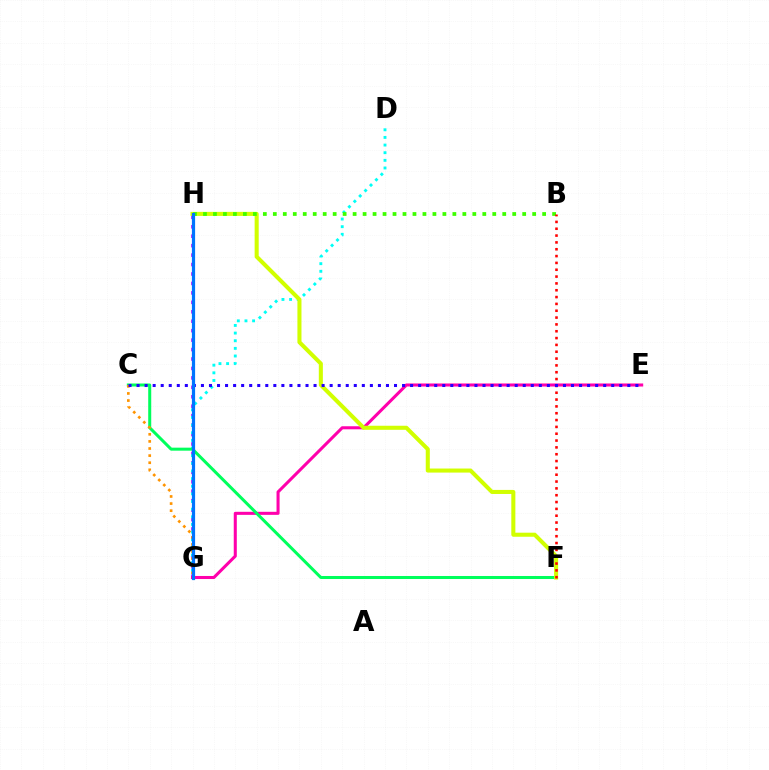{('G', 'H'): [{'color': '#b900ff', 'line_style': 'dotted', 'thickness': 2.57}, {'color': '#0074ff', 'line_style': 'solid', 'thickness': 2.31}], ('D', 'G'): [{'color': '#00fff6', 'line_style': 'dotted', 'thickness': 2.08}], ('E', 'G'): [{'color': '#ff00ac', 'line_style': 'solid', 'thickness': 2.2}], ('C', 'F'): [{'color': '#00ff5c', 'line_style': 'solid', 'thickness': 2.17}], ('F', 'H'): [{'color': '#d1ff00', 'line_style': 'solid', 'thickness': 2.92}], ('B', 'H'): [{'color': '#3dff00', 'line_style': 'dotted', 'thickness': 2.71}], ('C', 'G'): [{'color': '#ff9400', 'line_style': 'dotted', 'thickness': 1.93}], ('B', 'F'): [{'color': '#ff0000', 'line_style': 'dotted', 'thickness': 1.86}], ('C', 'E'): [{'color': '#2500ff', 'line_style': 'dotted', 'thickness': 2.19}]}